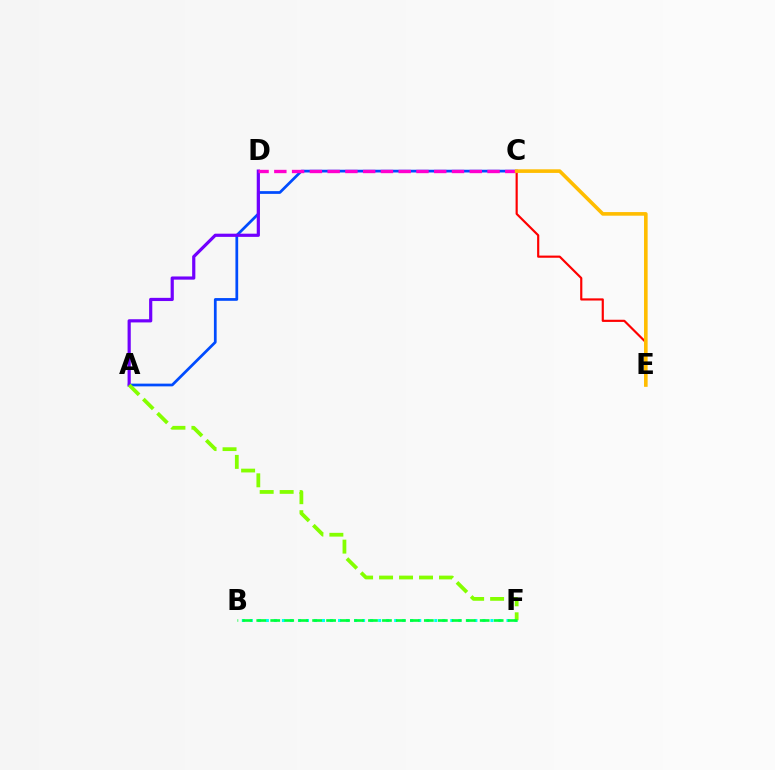{('A', 'C'): [{'color': '#004bff', 'line_style': 'solid', 'thickness': 1.97}], ('B', 'F'): [{'color': '#00fff6', 'line_style': 'dotted', 'thickness': 2.18}, {'color': '#00ff39', 'line_style': 'dashed', 'thickness': 1.9}], ('C', 'E'): [{'color': '#ff0000', 'line_style': 'solid', 'thickness': 1.56}, {'color': '#ffbd00', 'line_style': 'solid', 'thickness': 2.6}], ('A', 'D'): [{'color': '#7200ff', 'line_style': 'solid', 'thickness': 2.29}], ('C', 'D'): [{'color': '#ff00cf', 'line_style': 'dashed', 'thickness': 2.41}], ('A', 'F'): [{'color': '#84ff00', 'line_style': 'dashed', 'thickness': 2.71}]}